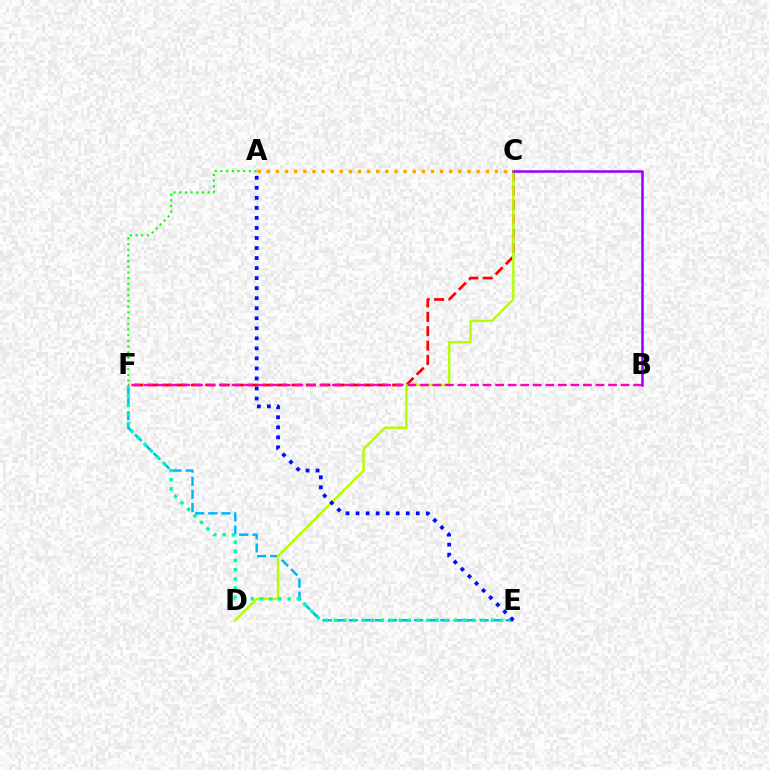{('E', 'F'): [{'color': '#00b5ff', 'line_style': 'dashed', 'thickness': 1.78}, {'color': '#00ff9d', 'line_style': 'dotted', 'thickness': 2.51}], ('A', 'F'): [{'color': '#08ff00', 'line_style': 'dotted', 'thickness': 1.55}], ('C', 'F'): [{'color': '#ff0000', 'line_style': 'dashed', 'thickness': 1.95}], ('C', 'D'): [{'color': '#b3ff00', 'line_style': 'solid', 'thickness': 1.77}], ('B', 'C'): [{'color': '#9b00ff', 'line_style': 'solid', 'thickness': 1.83}], ('A', 'E'): [{'color': '#0010ff', 'line_style': 'dotted', 'thickness': 2.73}], ('A', 'C'): [{'color': '#ffa500', 'line_style': 'dotted', 'thickness': 2.48}], ('B', 'F'): [{'color': '#ff00bd', 'line_style': 'dashed', 'thickness': 1.7}]}